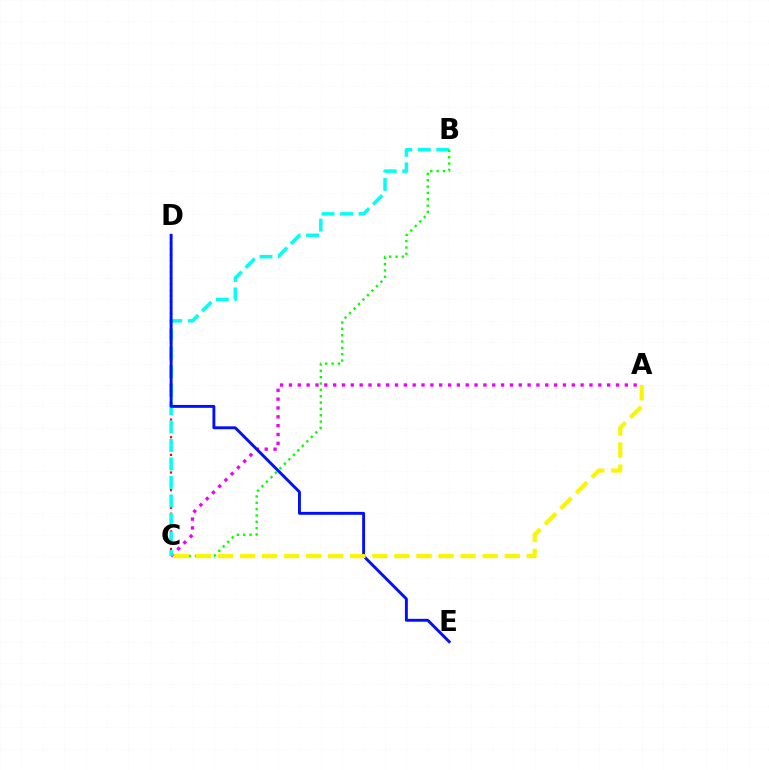{('C', 'D'): [{'color': '#ff0000', 'line_style': 'dotted', 'thickness': 1.6}], ('A', 'C'): [{'color': '#ee00ff', 'line_style': 'dotted', 'thickness': 2.4}, {'color': '#fcf500', 'line_style': 'dashed', 'thickness': 3.0}], ('B', 'C'): [{'color': '#00fff6', 'line_style': 'dashed', 'thickness': 2.51}, {'color': '#08ff00', 'line_style': 'dotted', 'thickness': 1.72}], ('D', 'E'): [{'color': '#0010ff', 'line_style': 'solid', 'thickness': 2.09}]}